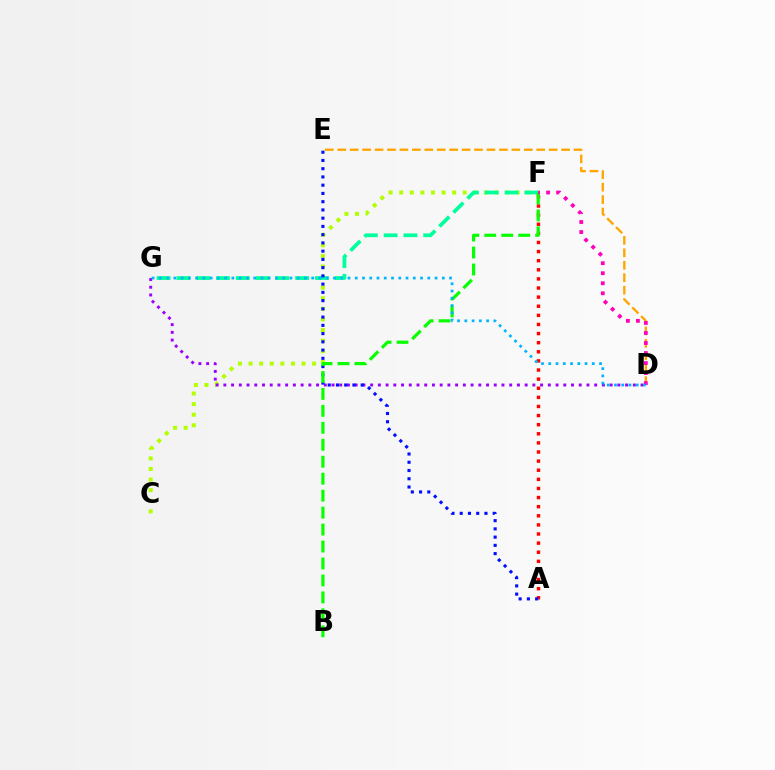{('D', 'E'): [{'color': '#ffa500', 'line_style': 'dashed', 'thickness': 1.69}], ('A', 'F'): [{'color': '#ff0000', 'line_style': 'dotted', 'thickness': 2.48}], ('C', 'F'): [{'color': '#b3ff00', 'line_style': 'dotted', 'thickness': 2.88}], ('D', 'G'): [{'color': '#9b00ff', 'line_style': 'dotted', 'thickness': 2.1}, {'color': '#00b5ff', 'line_style': 'dotted', 'thickness': 1.97}], ('F', 'G'): [{'color': '#00ff9d', 'line_style': 'dashed', 'thickness': 2.69}], ('A', 'E'): [{'color': '#0010ff', 'line_style': 'dotted', 'thickness': 2.24}], ('B', 'F'): [{'color': '#08ff00', 'line_style': 'dashed', 'thickness': 2.3}], ('D', 'F'): [{'color': '#ff00bd', 'line_style': 'dotted', 'thickness': 2.72}]}